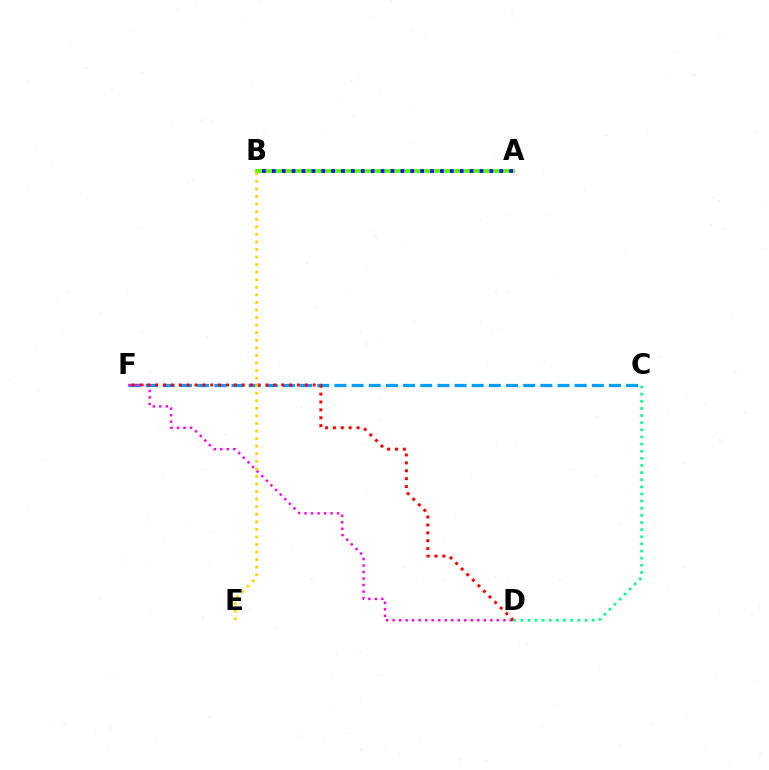{('C', 'F'): [{'color': '#009eff', 'line_style': 'dashed', 'thickness': 2.33}], ('A', 'B'): [{'color': '#4fff00', 'line_style': 'solid', 'thickness': 2.71}, {'color': '#3700ff', 'line_style': 'dotted', 'thickness': 2.69}], ('D', 'F'): [{'color': '#ff00ed', 'line_style': 'dotted', 'thickness': 1.77}, {'color': '#ff0000', 'line_style': 'dotted', 'thickness': 2.14}], ('C', 'D'): [{'color': '#00ff86', 'line_style': 'dotted', 'thickness': 1.94}], ('B', 'E'): [{'color': '#ffd500', 'line_style': 'dotted', 'thickness': 2.06}]}